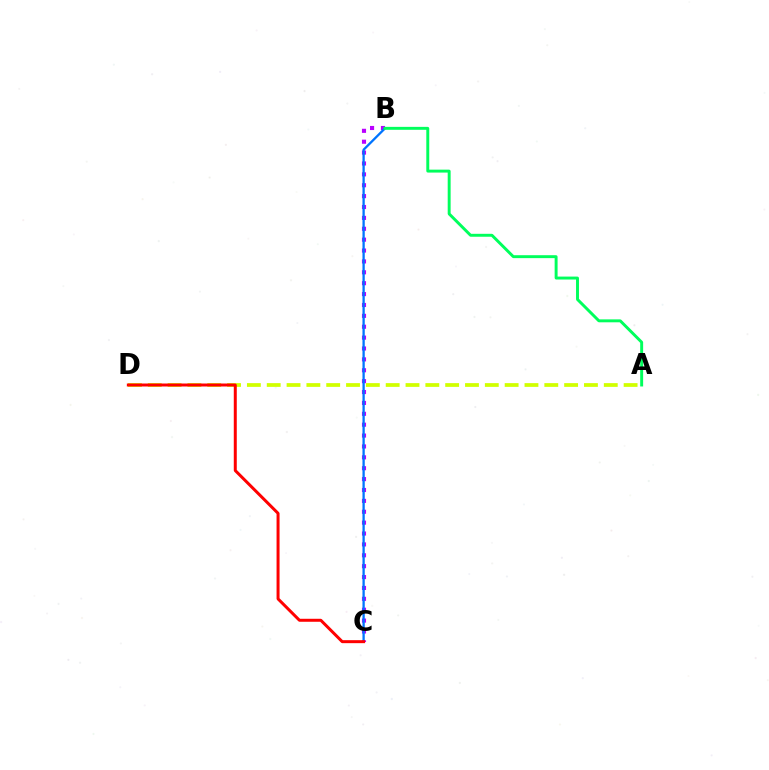{('B', 'C'): [{'color': '#b900ff', 'line_style': 'dotted', 'thickness': 2.96}, {'color': '#0074ff', 'line_style': 'solid', 'thickness': 1.66}], ('A', 'D'): [{'color': '#d1ff00', 'line_style': 'dashed', 'thickness': 2.69}], ('C', 'D'): [{'color': '#ff0000', 'line_style': 'solid', 'thickness': 2.15}], ('A', 'B'): [{'color': '#00ff5c', 'line_style': 'solid', 'thickness': 2.11}]}